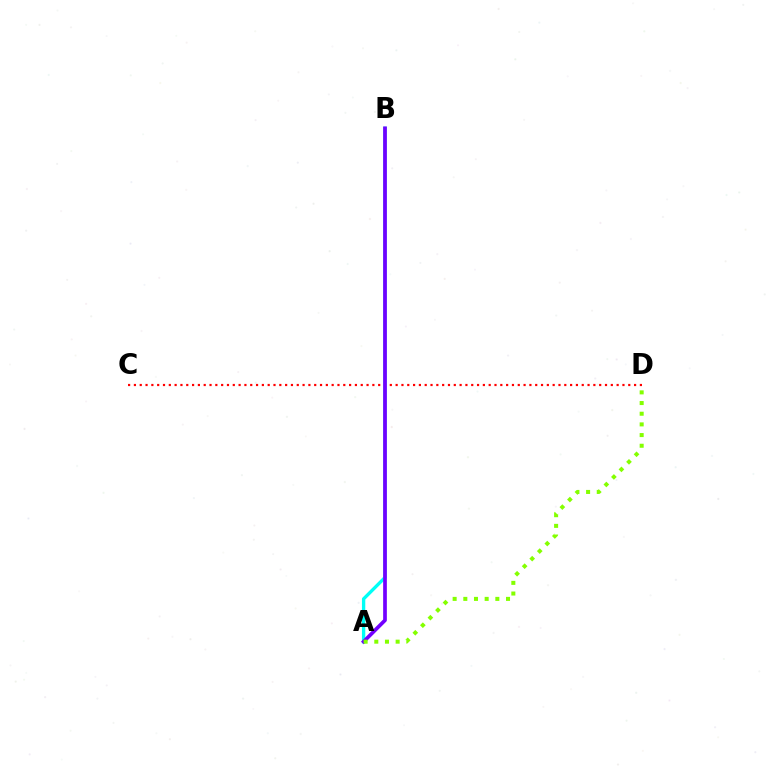{('C', 'D'): [{'color': '#ff0000', 'line_style': 'dotted', 'thickness': 1.58}], ('A', 'B'): [{'color': '#00fff6', 'line_style': 'solid', 'thickness': 2.4}, {'color': '#7200ff', 'line_style': 'solid', 'thickness': 2.67}], ('A', 'D'): [{'color': '#84ff00', 'line_style': 'dotted', 'thickness': 2.9}]}